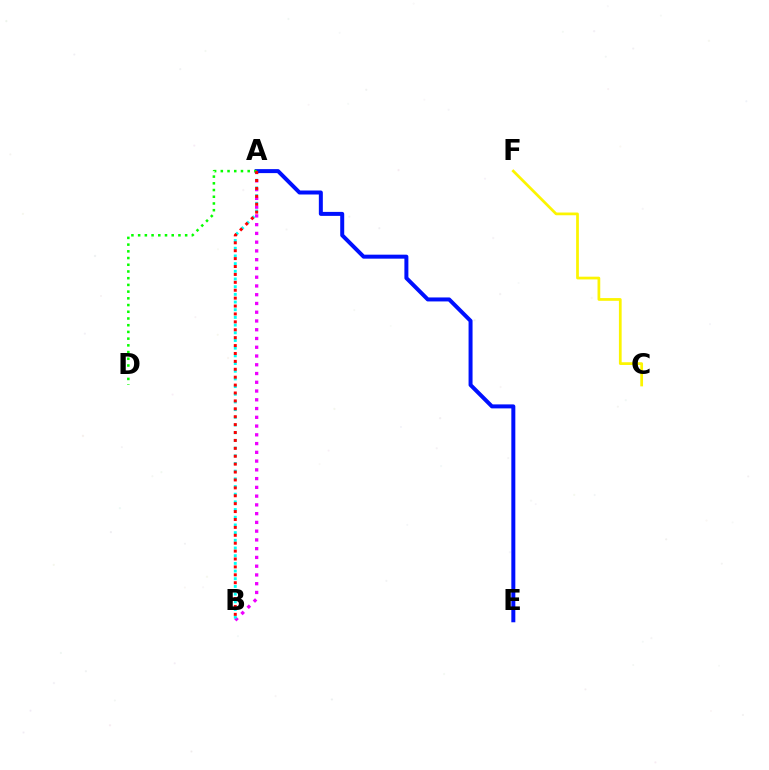{('A', 'B'): [{'color': '#ee00ff', 'line_style': 'dotted', 'thickness': 2.38}, {'color': '#00fff6', 'line_style': 'dotted', 'thickness': 2.09}, {'color': '#ff0000', 'line_style': 'dotted', 'thickness': 2.15}], ('A', 'E'): [{'color': '#0010ff', 'line_style': 'solid', 'thickness': 2.87}], ('A', 'D'): [{'color': '#08ff00', 'line_style': 'dotted', 'thickness': 1.82}], ('C', 'F'): [{'color': '#fcf500', 'line_style': 'solid', 'thickness': 1.97}]}